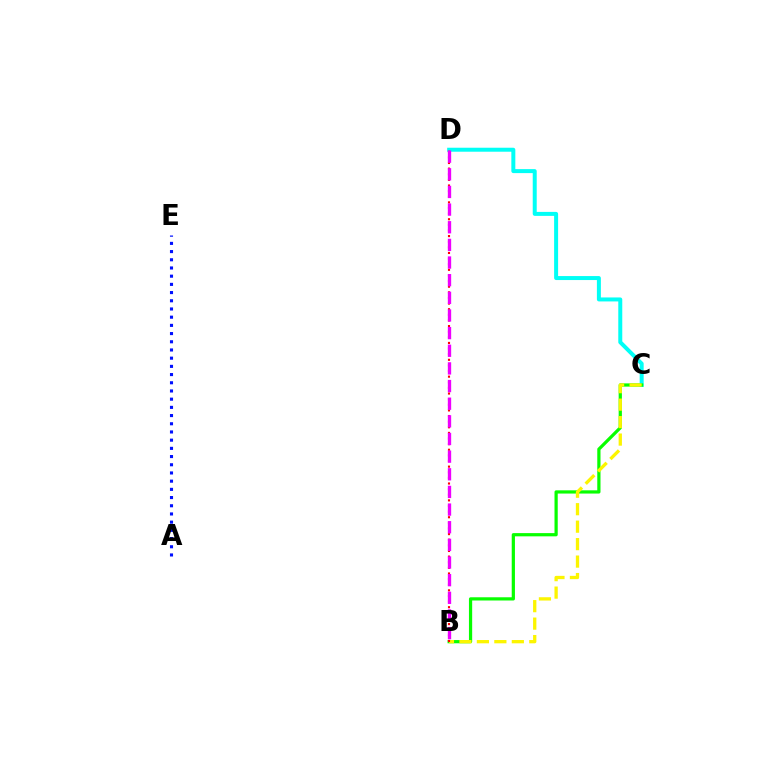{('C', 'D'): [{'color': '#00fff6', 'line_style': 'solid', 'thickness': 2.87}], ('B', 'C'): [{'color': '#08ff00', 'line_style': 'solid', 'thickness': 2.32}, {'color': '#fcf500', 'line_style': 'dashed', 'thickness': 2.37}], ('A', 'E'): [{'color': '#0010ff', 'line_style': 'dotted', 'thickness': 2.23}], ('B', 'D'): [{'color': '#ff0000', 'line_style': 'dotted', 'thickness': 1.53}, {'color': '#ee00ff', 'line_style': 'dashed', 'thickness': 2.4}]}